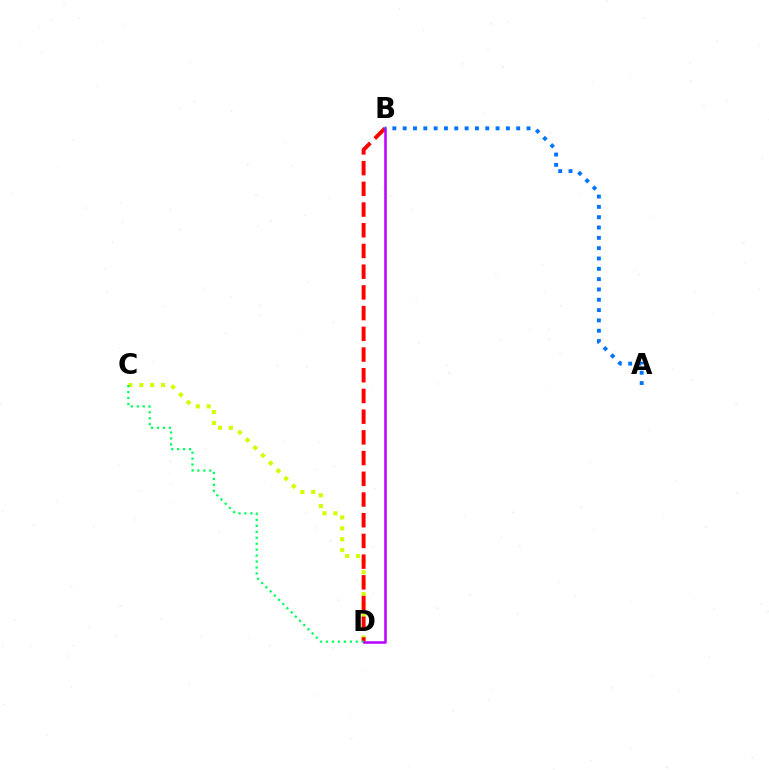{('C', 'D'): [{'color': '#d1ff00', 'line_style': 'dotted', 'thickness': 2.96}, {'color': '#00ff5c', 'line_style': 'dotted', 'thickness': 1.61}], ('B', 'D'): [{'color': '#ff0000', 'line_style': 'dashed', 'thickness': 2.81}, {'color': '#b900ff', 'line_style': 'solid', 'thickness': 1.82}], ('A', 'B'): [{'color': '#0074ff', 'line_style': 'dotted', 'thickness': 2.8}]}